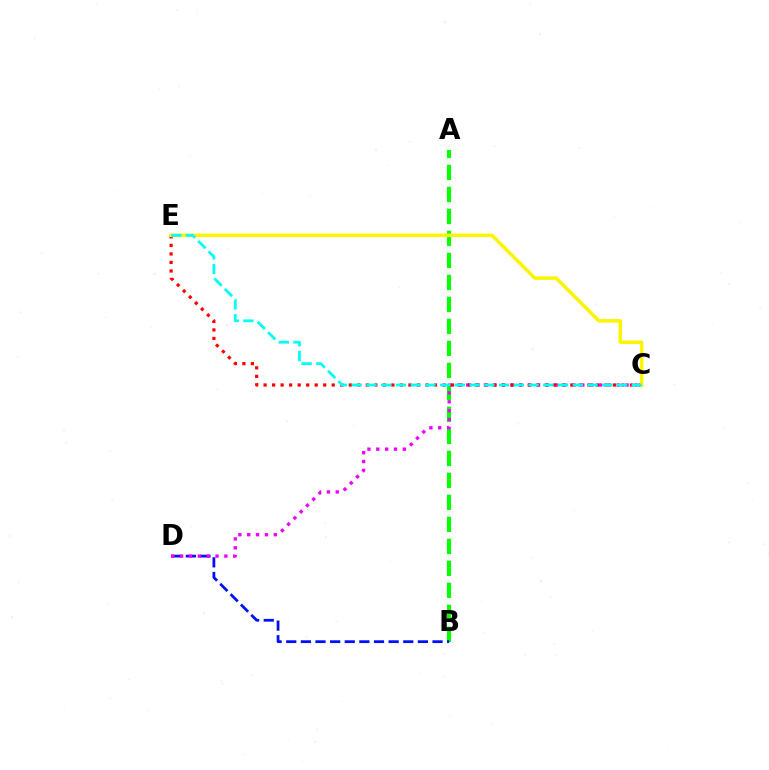{('A', 'B'): [{'color': '#08ff00', 'line_style': 'dashed', 'thickness': 2.99}], ('B', 'D'): [{'color': '#0010ff', 'line_style': 'dashed', 'thickness': 1.99}], ('C', 'D'): [{'color': '#ee00ff', 'line_style': 'dotted', 'thickness': 2.4}], ('C', 'E'): [{'color': '#ff0000', 'line_style': 'dotted', 'thickness': 2.32}, {'color': '#fcf500', 'line_style': 'solid', 'thickness': 2.53}, {'color': '#00fff6', 'line_style': 'dashed', 'thickness': 2.0}]}